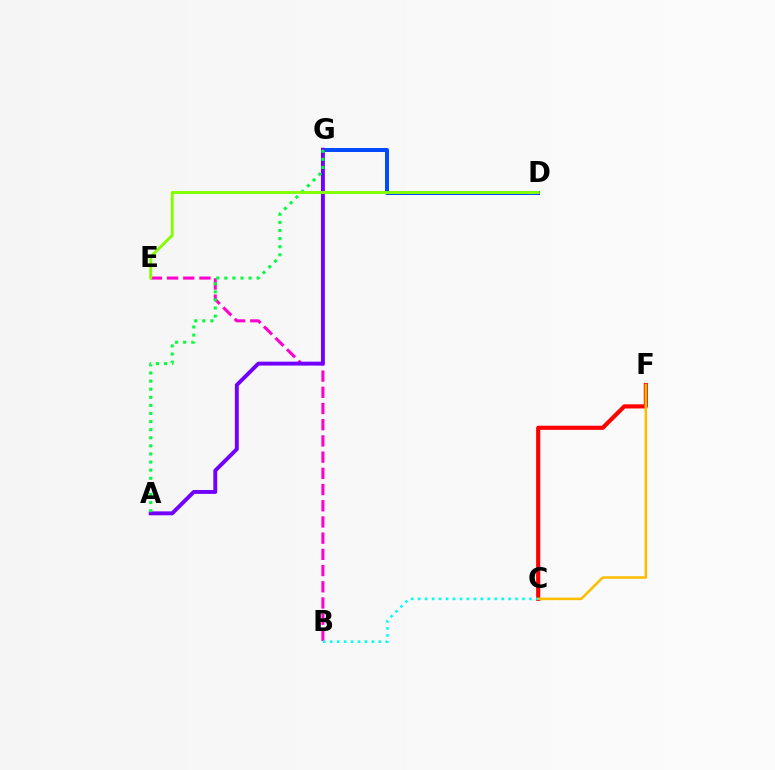{('C', 'F'): [{'color': '#ff0000', 'line_style': 'solid', 'thickness': 2.98}, {'color': '#ffbd00', 'line_style': 'solid', 'thickness': 1.82}], ('B', 'E'): [{'color': '#ff00cf', 'line_style': 'dashed', 'thickness': 2.2}], ('D', 'G'): [{'color': '#004bff', 'line_style': 'solid', 'thickness': 2.86}], ('A', 'G'): [{'color': '#7200ff', 'line_style': 'solid', 'thickness': 2.81}, {'color': '#00ff39', 'line_style': 'dotted', 'thickness': 2.2}], ('B', 'C'): [{'color': '#00fff6', 'line_style': 'dotted', 'thickness': 1.89}], ('D', 'E'): [{'color': '#84ff00', 'line_style': 'solid', 'thickness': 2.09}]}